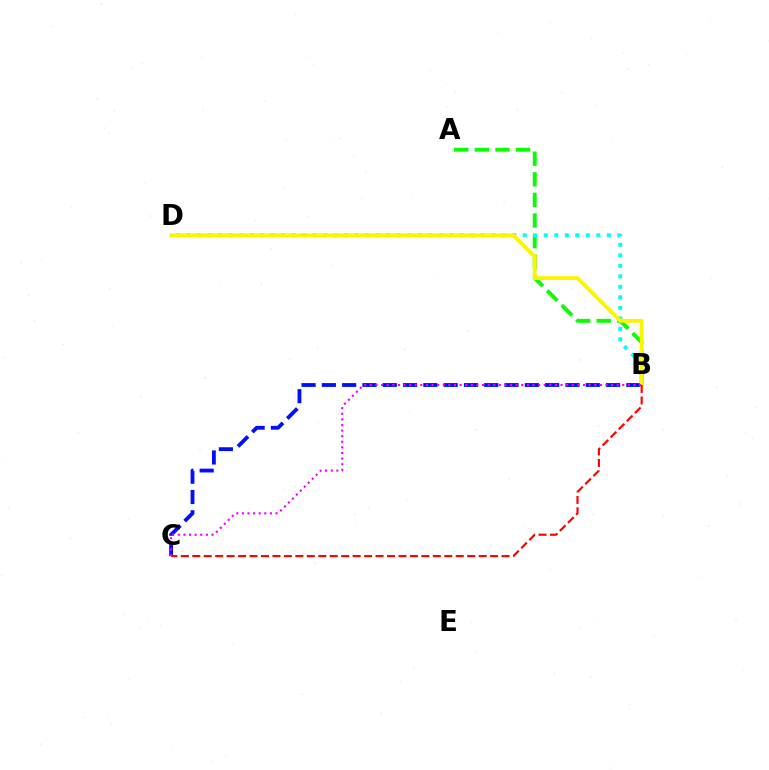{('A', 'B'): [{'color': '#08ff00', 'line_style': 'dashed', 'thickness': 2.8}], ('B', 'C'): [{'color': '#0010ff', 'line_style': 'dashed', 'thickness': 2.76}, {'color': '#ee00ff', 'line_style': 'dotted', 'thickness': 1.52}, {'color': '#ff0000', 'line_style': 'dashed', 'thickness': 1.56}], ('B', 'D'): [{'color': '#00fff6', 'line_style': 'dotted', 'thickness': 2.85}, {'color': '#fcf500', 'line_style': 'solid', 'thickness': 2.73}]}